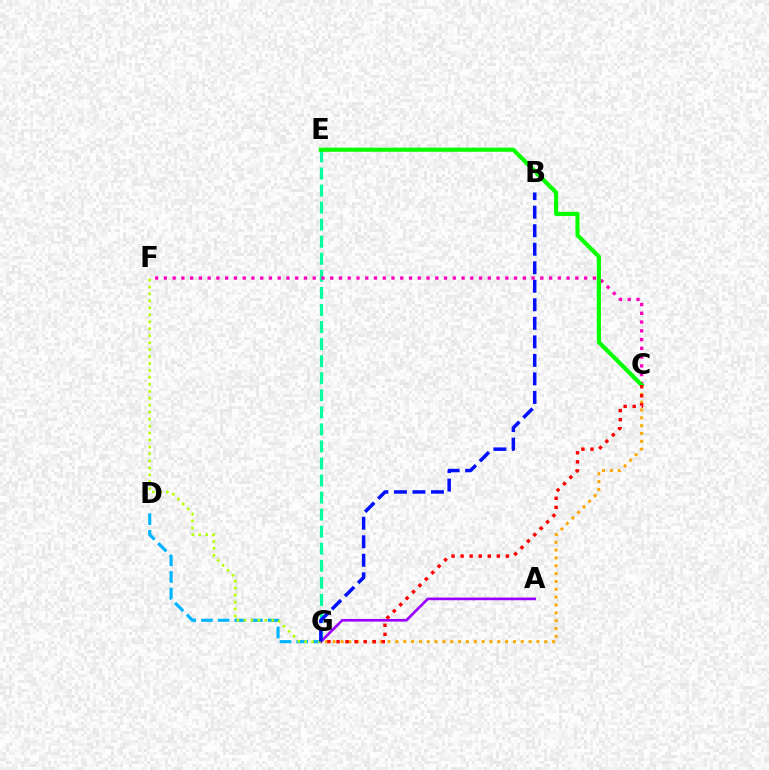{('E', 'G'): [{'color': '#00ff9d', 'line_style': 'dashed', 'thickness': 2.32}], ('D', 'G'): [{'color': '#00b5ff', 'line_style': 'dashed', 'thickness': 2.26}], ('C', 'F'): [{'color': '#ff00bd', 'line_style': 'dotted', 'thickness': 2.38}], ('C', 'G'): [{'color': '#ffa500', 'line_style': 'dotted', 'thickness': 2.13}, {'color': '#ff0000', 'line_style': 'dotted', 'thickness': 2.46}], ('A', 'G'): [{'color': '#9b00ff', 'line_style': 'solid', 'thickness': 1.93}], ('C', 'E'): [{'color': '#08ff00', 'line_style': 'solid', 'thickness': 2.99}], ('F', 'G'): [{'color': '#b3ff00', 'line_style': 'dotted', 'thickness': 1.89}], ('B', 'G'): [{'color': '#0010ff', 'line_style': 'dashed', 'thickness': 2.52}]}